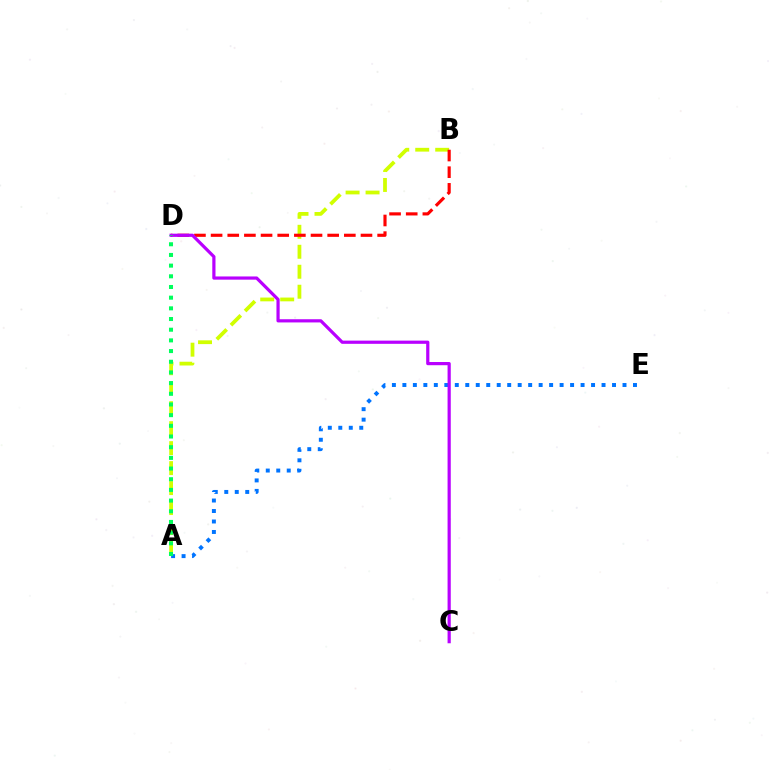{('A', 'B'): [{'color': '#d1ff00', 'line_style': 'dashed', 'thickness': 2.71}], ('A', 'E'): [{'color': '#0074ff', 'line_style': 'dotted', 'thickness': 2.85}], ('B', 'D'): [{'color': '#ff0000', 'line_style': 'dashed', 'thickness': 2.26}], ('C', 'D'): [{'color': '#b900ff', 'line_style': 'solid', 'thickness': 2.3}], ('A', 'D'): [{'color': '#00ff5c', 'line_style': 'dotted', 'thickness': 2.9}]}